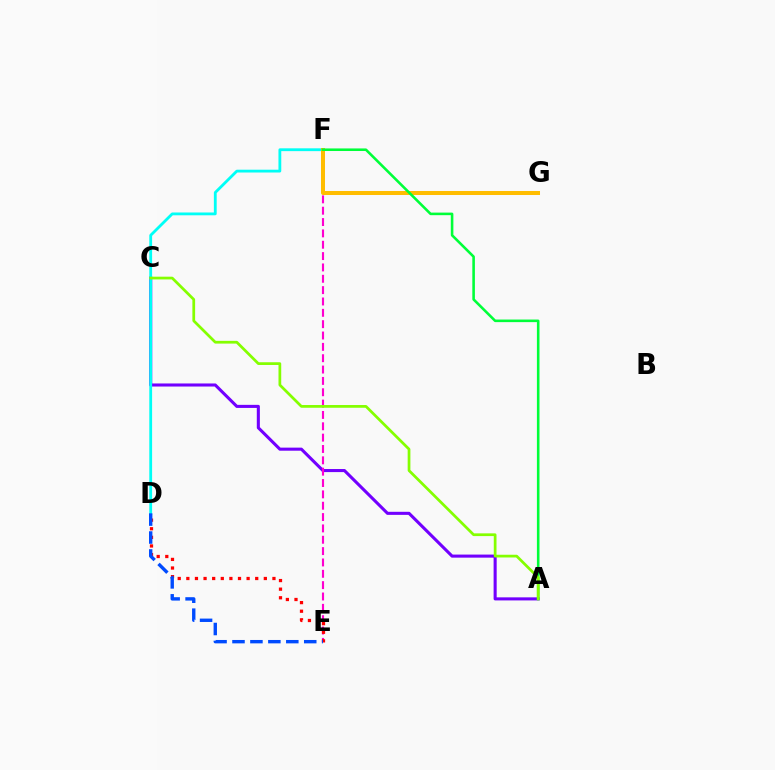{('A', 'C'): [{'color': '#7200ff', 'line_style': 'solid', 'thickness': 2.21}, {'color': '#84ff00', 'line_style': 'solid', 'thickness': 1.97}], ('E', 'F'): [{'color': '#ff00cf', 'line_style': 'dashed', 'thickness': 1.54}], ('D', 'E'): [{'color': '#ff0000', 'line_style': 'dotted', 'thickness': 2.34}, {'color': '#004bff', 'line_style': 'dashed', 'thickness': 2.44}], ('D', 'F'): [{'color': '#00fff6', 'line_style': 'solid', 'thickness': 2.02}], ('F', 'G'): [{'color': '#ffbd00', 'line_style': 'solid', 'thickness': 2.88}], ('A', 'F'): [{'color': '#00ff39', 'line_style': 'solid', 'thickness': 1.86}]}